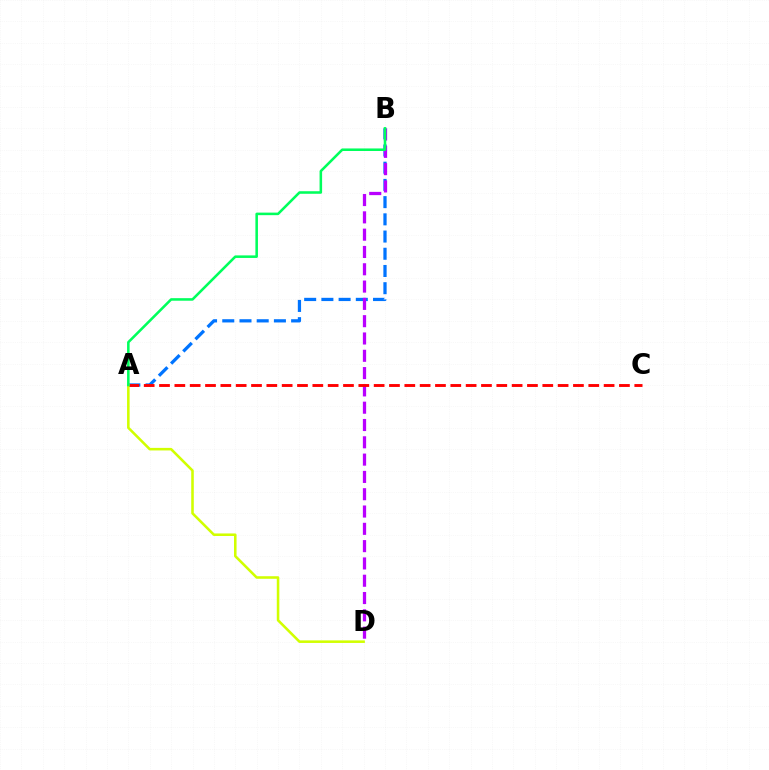{('A', 'B'): [{'color': '#0074ff', 'line_style': 'dashed', 'thickness': 2.34}, {'color': '#00ff5c', 'line_style': 'solid', 'thickness': 1.84}], ('B', 'D'): [{'color': '#b900ff', 'line_style': 'dashed', 'thickness': 2.35}], ('A', 'C'): [{'color': '#ff0000', 'line_style': 'dashed', 'thickness': 2.08}], ('A', 'D'): [{'color': '#d1ff00', 'line_style': 'solid', 'thickness': 1.84}]}